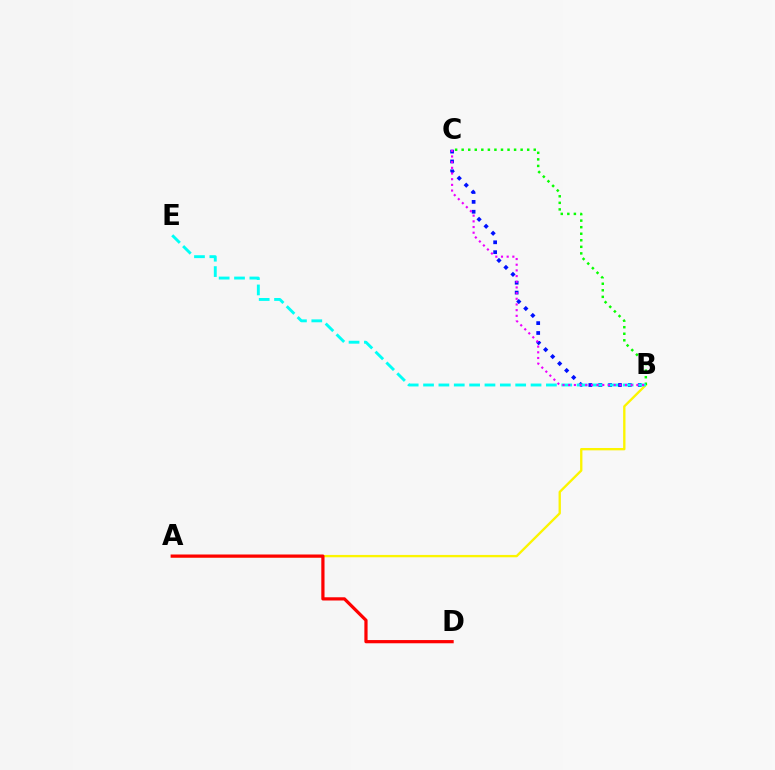{('B', 'C'): [{'color': '#0010ff', 'line_style': 'dotted', 'thickness': 2.68}, {'color': '#08ff00', 'line_style': 'dotted', 'thickness': 1.78}, {'color': '#ee00ff', 'line_style': 'dotted', 'thickness': 1.54}], ('A', 'B'): [{'color': '#fcf500', 'line_style': 'solid', 'thickness': 1.69}], ('B', 'E'): [{'color': '#00fff6', 'line_style': 'dashed', 'thickness': 2.09}], ('A', 'D'): [{'color': '#ff0000', 'line_style': 'solid', 'thickness': 2.32}]}